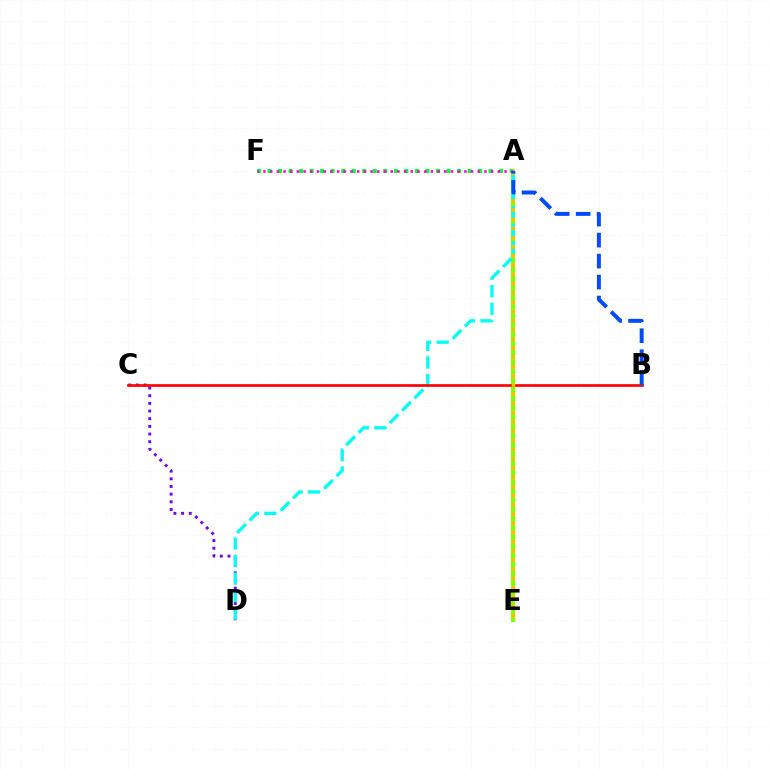{('A', 'F'): [{'color': '#00ff39', 'line_style': 'dotted', 'thickness': 2.86}, {'color': '#ff00cf', 'line_style': 'dotted', 'thickness': 1.82}], ('C', 'D'): [{'color': '#7200ff', 'line_style': 'dotted', 'thickness': 2.08}], ('A', 'E'): [{'color': '#84ff00', 'line_style': 'solid', 'thickness': 2.94}, {'color': '#ffbd00', 'line_style': 'dotted', 'thickness': 2.5}], ('A', 'D'): [{'color': '#00fff6', 'line_style': 'dashed', 'thickness': 2.38}], ('B', 'C'): [{'color': '#ff0000', 'line_style': 'solid', 'thickness': 1.93}], ('A', 'B'): [{'color': '#004bff', 'line_style': 'dashed', 'thickness': 2.85}]}